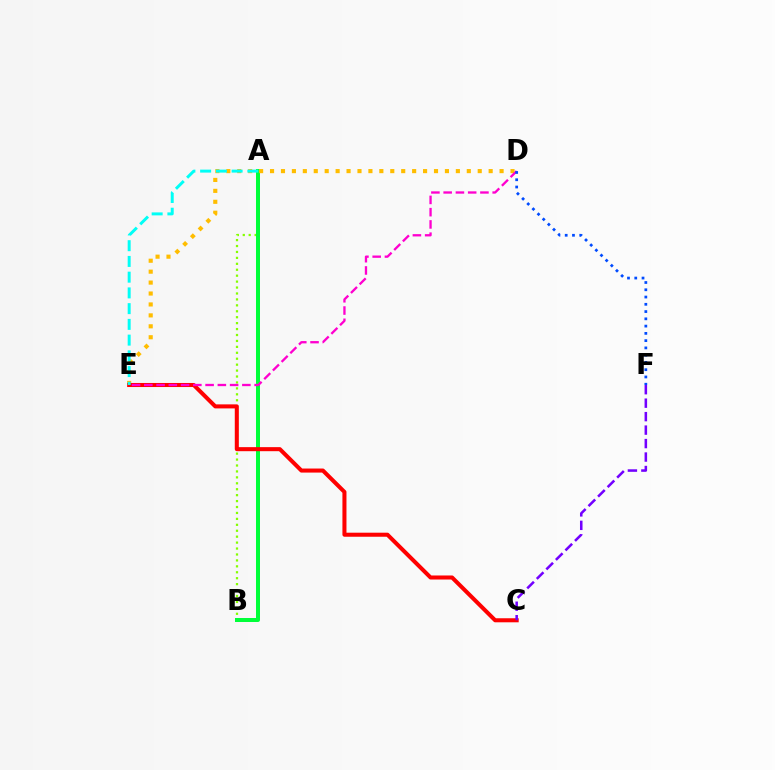{('A', 'B'): [{'color': '#84ff00', 'line_style': 'dotted', 'thickness': 1.61}, {'color': '#00ff39', 'line_style': 'solid', 'thickness': 2.88}], ('D', 'E'): [{'color': '#ffbd00', 'line_style': 'dotted', 'thickness': 2.97}, {'color': '#ff00cf', 'line_style': 'dashed', 'thickness': 1.67}], ('C', 'E'): [{'color': '#ff0000', 'line_style': 'solid', 'thickness': 2.91}], ('C', 'F'): [{'color': '#7200ff', 'line_style': 'dashed', 'thickness': 1.83}], ('D', 'F'): [{'color': '#004bff', 'line_style': 'dotted', 'thickness': 1.97}], ('A', 'E'): [{'color': '#00fff6', 'line_style': 'dashed', 'thickness': 2.14}]}